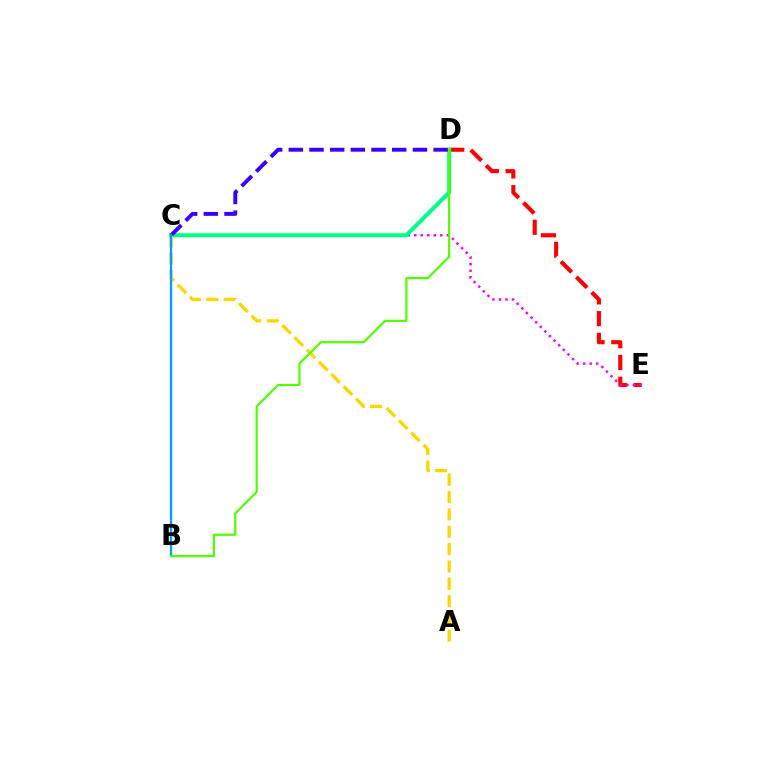{('D', 'E'): [{'color': '#ff0000', 'line_style': 'dashed', 'thickness': 2.95}], ('C', 'E'): [{'color': '#ff00ed', 'line_style': 'dotted', 'thickness': 1.77}], ('C', 'D'): [{'color': '#00ff86', 'line_style': 'solid', 'thickness': 2.9}, {'color': '#3700ff', 'line_style': 'dashed', 'thickness': 2.81}], ('A', 'C'): [{'color': '#ffd500', 'line_style': 'dashed', 'thickness': 2.36}], ('B', 'C'): [{'color': '#009eff', 'line_style': 'solid', 'thickness': 1.67}], ('B', 'D'): [{'color': '#4fff00', 'line_style': 'solid', 'thickness': 1.58}]}